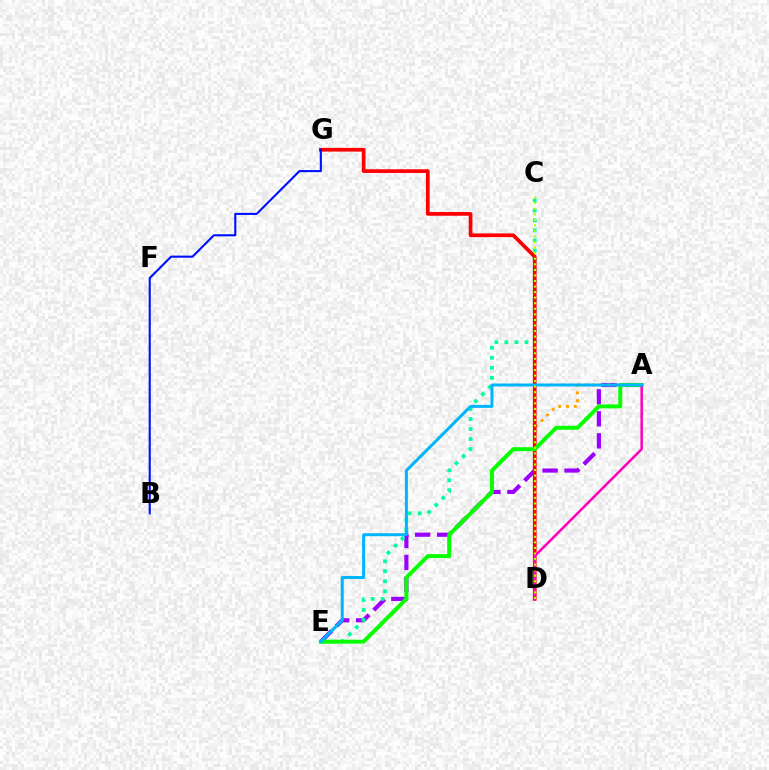{('A', 'E'): [{'color': '#9b00ff', 'line_style': 'dashed', 'thickness': 2.99}, {'color': '#08ff00', 'line_style': 'solid', 'thickness': 2.86}, {'color': '#00b5ff', 'line_style': 'solid', 'thickness': 2.16}], ('C', 'E'): [{'color': '#00ff9d', 'line_style': 'dotted', 'thickness': 2.72}], ('A', 'D'): [{'color': '#ffa500', 'line_style': 'dotted', 'thickness': 2.13}, {'color': '#ff00bd', 'line_style': 'solid', 'thickness': 1.82}], ('D', 'G'): [{'color': '#ff0000', 'line_style': 'solid', 'thickness': 2.67}], ('C', 'D'): [{'color': '#b3ff00', 'line_style': 'dotted', 'thickness': 1.51}], ('B', 'G'): [{'color': '#0010ff', 'line_style': 'solid', 'thickness': 1.52}]}